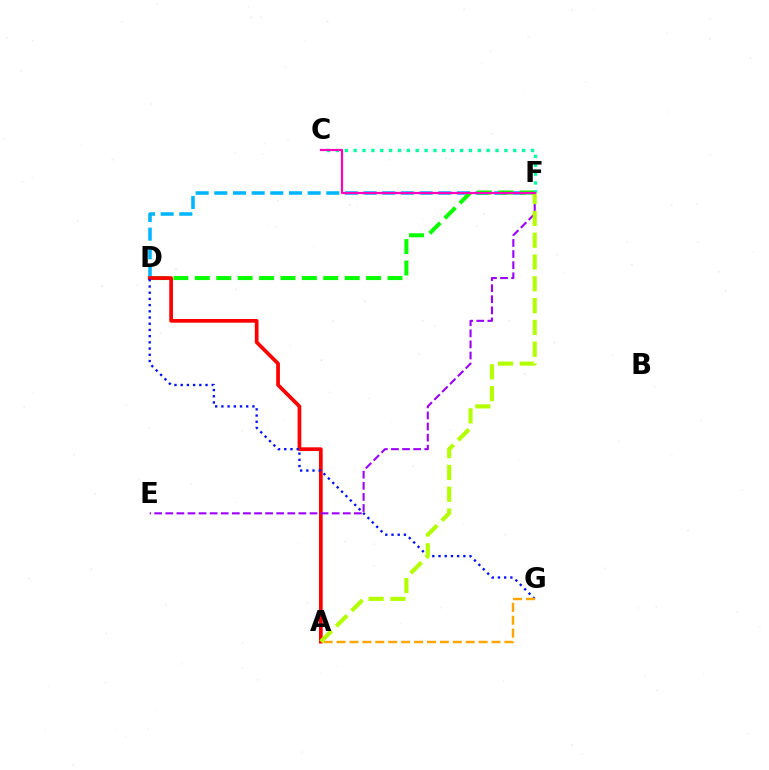{('D', 'F'): [{'color': '#00b5ff', 'line_style': 'dashed', 'thickness': 2.54}, {'color': '#08ff00', 'line_style': 'dashed', 'thickness': 2.91}], ('A', 'D'): [{'color': '#ff0000', 'line_style': 'solid', 'thickness': 2.68}], ('E', 'F'): [{'color': '#9b00ff', 'line_style': 'dashed', 'thickness': 1.51}], ('D', 'G'): [{'color': '#0010ff', 'line_style': 'dotted', 'thickness': 1.69}], ('A', 'G'): [{'color': '#ffa500', 'line_style': 'dashed', 'thickness': 1.75}], ('C', 'F'): [{'color': '#00ff9d', 'line_style': 'dotted', 'thickness': 2.41}, {'color': '#ff00bd', 'line_style': 'solid', 'thickness': 1.6}], ('A', 'F'): [{'color': '#b3ff00', 'line_style': 'dashed', 'thickness': 2.96}]}